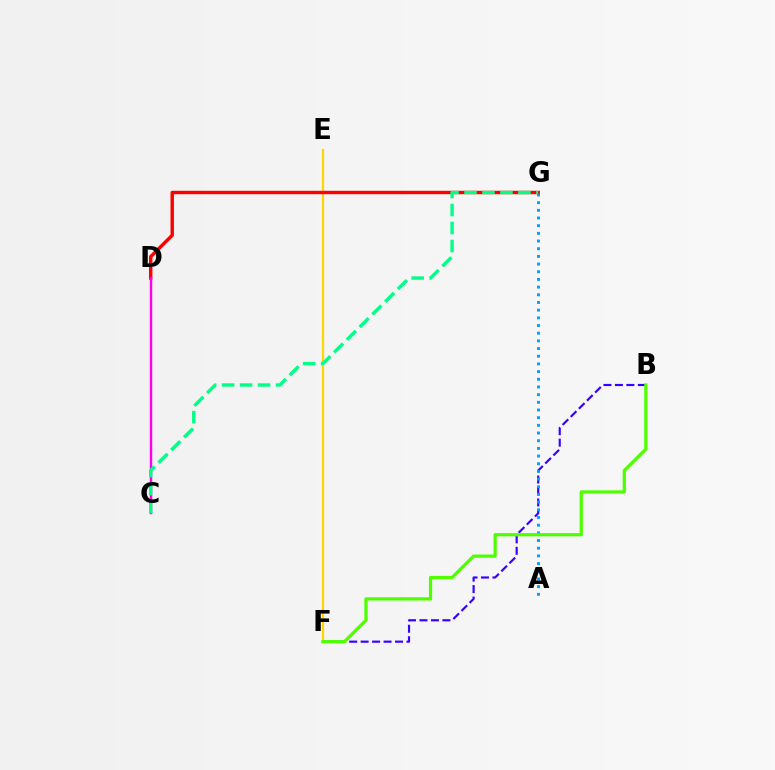{('B', 'F'): [{'color': '#3700ff', 'line_style': 'dashed', 'thickness': 1.56}, {'color': '#4fff00', 'line_style': 'solid', 'thickness': 2.33}], ('E', 'F'): [{'color': '#ffd500', 'line_style': 'solid', 'thickness': 1.56}], ('A', 'G'): [{'color': '#009eff', 'line_style': 'dotted', 'thickness': 2.09}], ('D', 'G'): [{'color': '#ff0000', 'line_style': 'solid', 'thickness': 2.47}], ('C', 'D'): [{'color': '#ff00ed', 'line_style': 'solid', 'thickness': 1.75}], ('C', 'G'): [{'color': '#00ff86', 'line_style': 'dashed', 'thickness': 2.44}]}